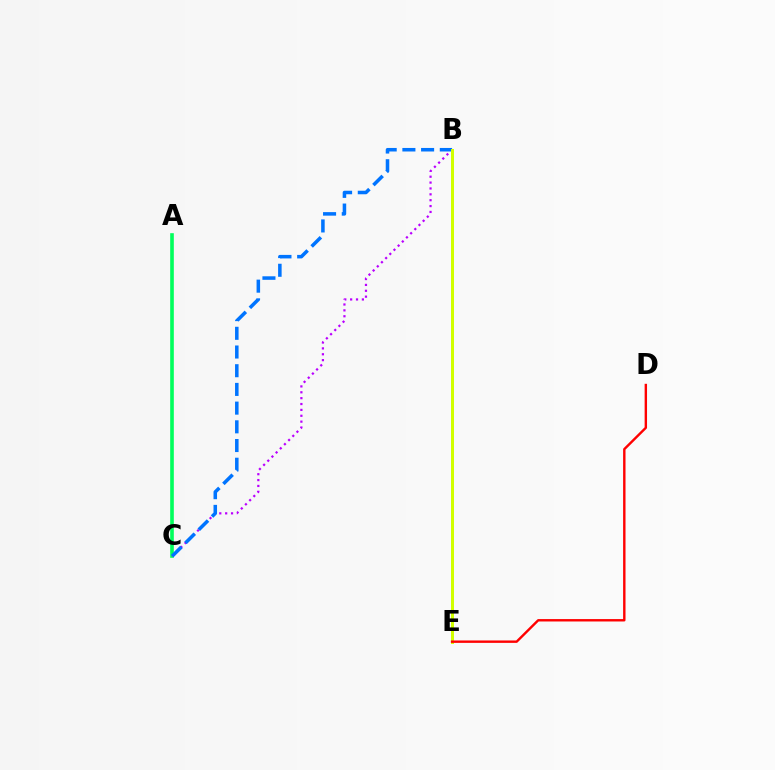{('A', 'C'): [{'color': '#00ff5c', 'line_style': 'solid', 'thickness': 2.61}], ('B', 'C'): [{'color': '#b900ff', 'line_style': 'dotted', 'thickness': 1.6}, {'color': '#0074ff', 'line_style': 'dashed', 'thickness': 2.54}], ('B', 'E'): [{'color': '#d1ff00', 'line_style': 'solid', 'thickness': 2.16}], ('D', 'E'): [{'color': '#ff0000', 'line_style': 'solid', 'thickness': 1.73}]}